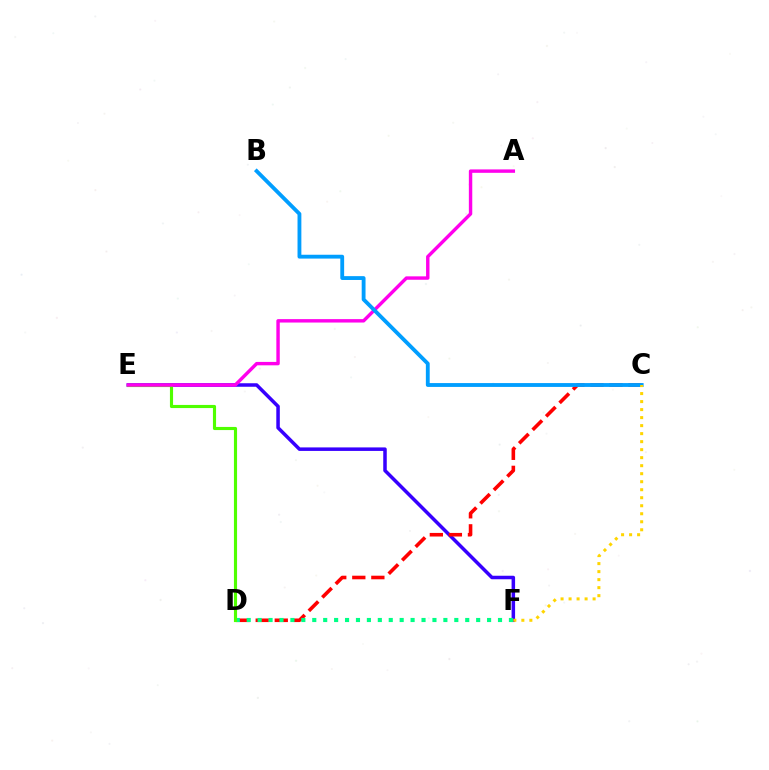{('E', 'F'): [{'color': '#3700ff', 'line_style': 'solid', 'thickness': 2.53}], ('C', 'D'): [{'color': '#ff0000', 'line_style': 'dashed', 'thickness': 2.59}], ('D', 'F'): [{'color': '#00ff86', 'line_style': 'dotted', 'thickness': 2.97}], ('D', 'E'): [{'color': '#4fff00', 'line_style': 'solid', 'thickness': 2.26}], ('A', 'E'): [{'color': '#ff00ed', 'line_style': 'solid', 'thickness': 2.46}], ('B', 'C'): [{'color': '#009eff', 'line_style': 'solid', 'thickness': 2.77}], ('C', 'F'): [{'color': '#ffd500', 'line_style': 'dotted', 'thickness': 2.18}]}